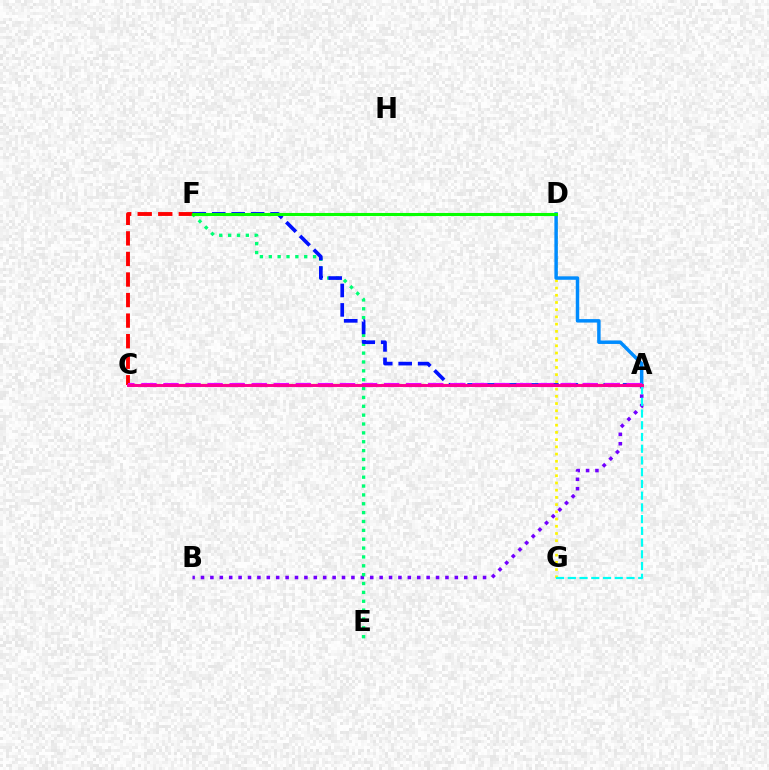{('A', 'C'): [{'color': '#ff7c00', 'line_style': 'dashed', 'thickness': 1.64}, {'color': '#84ff00', 'line_style': 'dotted', 'thickness': 1.89}, {'color': '#ee00ff', 'line_style': 'dashed', 'thickness': 3.0}, {'color': '#ff0094', 'line_style': 'solid', 'thickness': 2.11}], ('C', 'F'): [{'color': '#ff0000', 'line_style': 'dashed', 'thickness': 2.79}], ('D', 'G'): [{'color': '#fcf500', 'line_style': 'dotted', 'thickness': 1.96}], ('A', 'B'): [{'color': '#7200ff', 'line_style': 'dotted', 'thickness': 2.55}], ('A', 'D'): [{'color': '#008cff', 'line_style': 'solid', 'thickness': 2.49}], ('E', 'F'): [{'color': '#00ff74', 'line_style': 'dotted', 'thickness': 2.41}], ('A', 'F'): [{'color': '#0010ff', 'line_style': 'dashed', 'thickness': 2.64}], ('A', 'G'): [{'color': '#00fff6', 'line_style': 'dashed', 'thickness': 1.59}], ('D', 'F'): [{'color': '#08ff00', 'line_style': 'solid', 'thickness': 2.22}]}